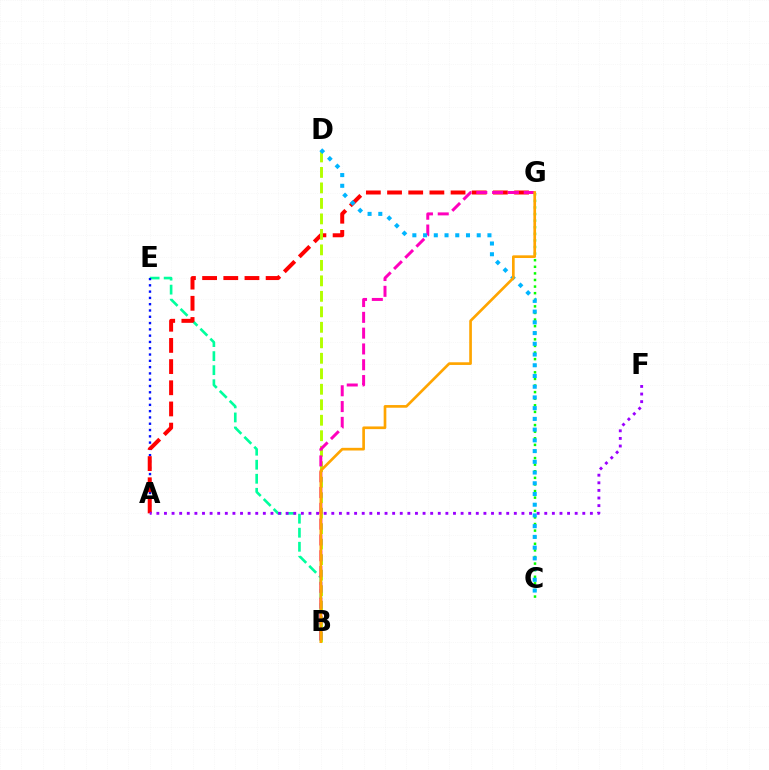{('C', 'G'): [{'color': '#08ff00', 'line_style': 'dotted', 'thickness': 1.79}], ('B', 'E'): [{'color': '#00ff9d', 'line_style': 'dashed', 'thickness': 1.91}], ('A', 'E'): [{'color': '#0010ff', 'line_style': 'dotted', 'thickness': 1.71}], ('A', 'G'): [{'color': '#ff0000', 'line_style': 'dashed', 'thickness': 2.88}], ('B', 'D'): [{'color': '#b3ff00', 'line_style': 'dashed', 'thickness': 2.1}], ('A', 'F'): [{'color': '#9b00ff', 'line_style': 'dotted', 'thickness': 2.07}], ('B', 'G'): [{'color': '#ff00bd', 'line_style': 'dashed', 'thickness': 2.15}, {'color': '#ffa500', 'line_style': 'solid', 'thickness': 1.93}], ('C', 'D'): [{'color': '#00b5ff', 'line_style': 'dotted', 'thickness': 2.91}]}